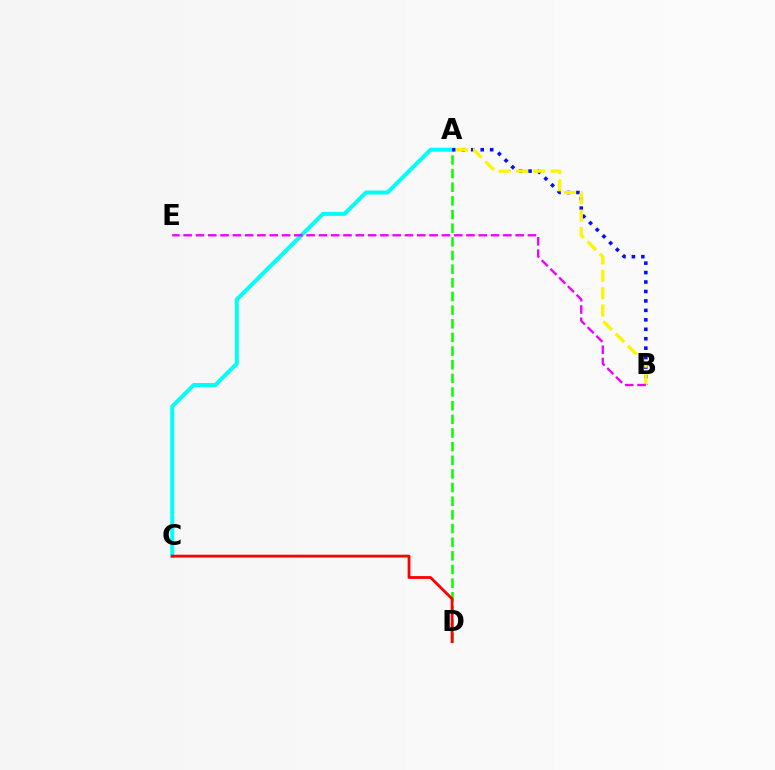{('A', 'D'): [{'color': '#08ff00', 'line_style': 'dashed', 'thickness': 1.85}], ('A', 'C'): [{'color': '#00fff6', 'line_style': 'solid', 'thickness': 2.87}], ('C', 'D'): [{'color': '#ff0000', 'line_style': 'solid', 'thickness': 2.02}], ('A', 'B'): [{'color': '#0010ff', 'line_style': 'dotted', 'thickness': 2.57}, {'color': '#fcf500', 'line_style': 'dashed', 'thickness': 2.35}], ('B', 'E'): [{'color': '#ee00ff', 'line_style': 'dashed', 'thickness': 1.67}]}